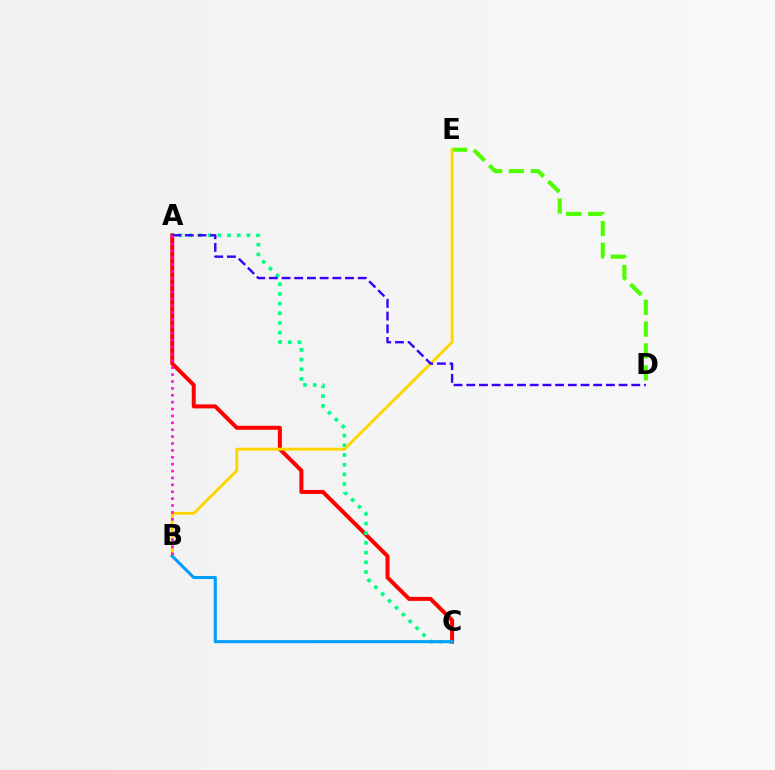{('A', 'C'): [{'color': '#ff0000', 'line_style': 'solid', 'thickness': 2.88}, {'color': '#00ff86', 'line_style': 'dotted', 'thickness': 2.63}], ('D', 'E'): [{'color': '#4fff00', 'line_style': 'dashed', 'thickness': 2.97}], ('B', 'E'): [{'color': '#ffd500', 'line_style': 'solid', 'thickness': 2.09}], ('A', 'D'): [{'color': '#3700ff', 'line_style': 'dashed', 'thickness': 1.72}], ('B', 'C'): [{'color': '#009eff', 'line_style': 'solid', 'thickness': 2.21}], ('A', 'B'): [{'color': '#ff00ed', 'line_style': 'dotted', 'thickness': 1.87}]}